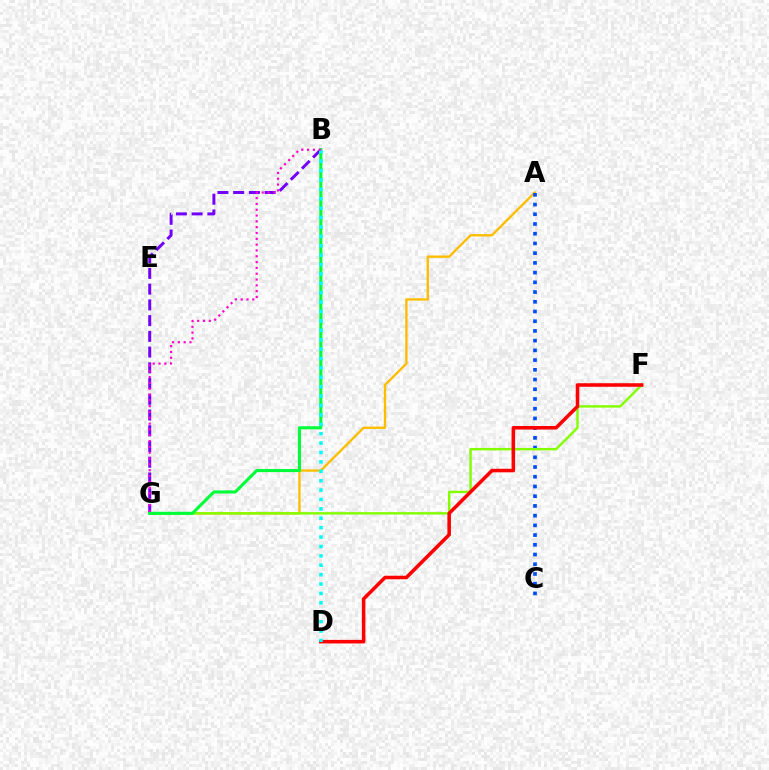{('A', 'G'): [{'color': '#ffbd00', 'line_style': 'solid', 'thickness': 1.69}], ('B', 'G'): [{'color': '#7200ff', 'line_style': 'dashed', 'thickness': 2.14}, {'color': '#00ff39', 'line_style': 'solid', 'thickness': 2.22}, {'color': '#ff00cf', 'line_style': 'dotted', 'thickness': 1.58}], ('A', 'C'): [{'color': '#004bff', 'line_style': 'dotted', 'thickness': 2.64}], ('F', 'G'): [{'color': '#84ff00', 'line_style': 'solid', 'thickness': 1.75}], ('D', 'F'): [{'color': '#ff0000', 'line_style': 'solid', 'thickness': 2.55}], ('B', 'D'): [{'color': '#00fff6', 'line_style': 'dotted', 'thickness': 2.55}]}